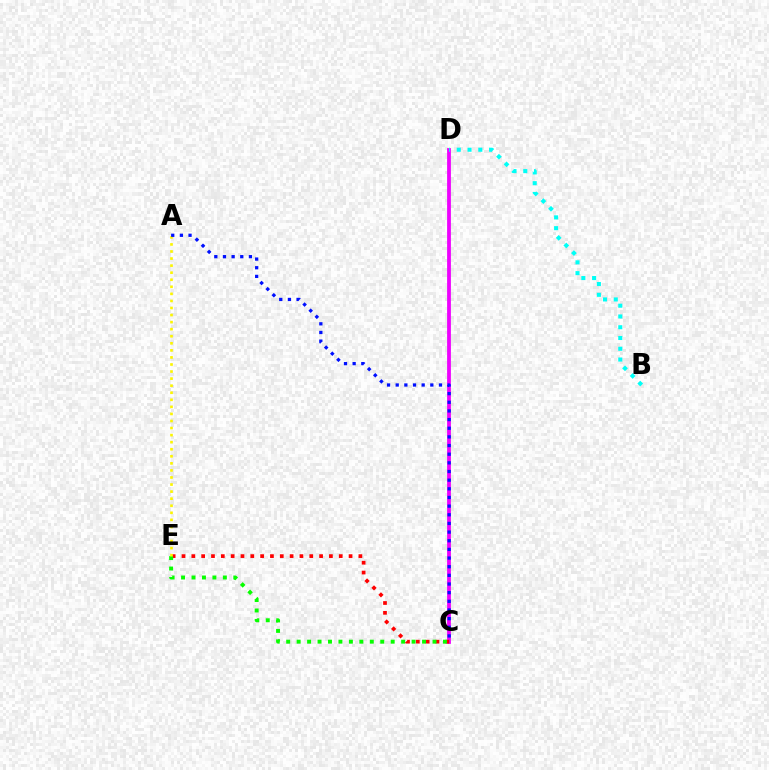{('C', 'D'): [{'color': '#ee00ff', 'line_style': 'solid', 'thickness': 2.72}], ('C', 'E'): [{'color': '#ff0000', 'line_style': 'dotted', 'thickness': 2.67}, {'color': '#08ff00', 'line_style': 'dotted', 'thickness': 2.84}], ('A', 'E'): [{'color': '#fcf500', 'line_style': 'dotted', 'thickness': 1.92}], ('A', 'C'): [{'color': '#0010ff', 'line_style': 'dotted', 'thickness': 2.35}], ('B', 'D'): [{'color': '#00fff6', 'line_style': 'dotted', 'thickness': 2.92}]}